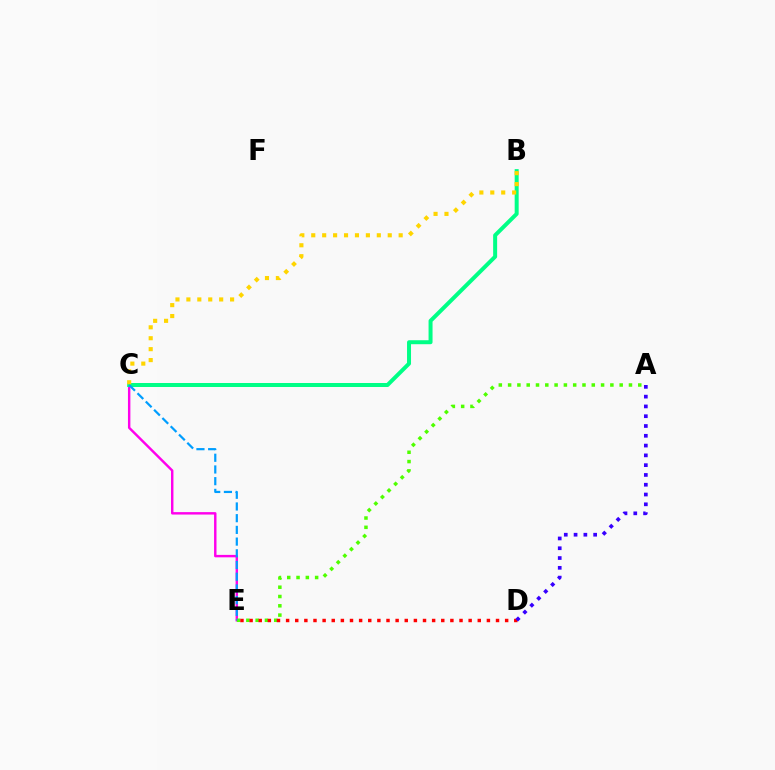{('C', 'E'): [{'color': '#ff00ed', 'line_style': 'solid', 'thickness': 1.75}, {'color': '#009eff', 'line_style': 'dashed', 'thickness': 1.59}], ('A', 'E'): [{'color': '#4fff00', 'line_style': 'dotted', 'thickness': 2.53}], ('B', 'C'): [{'color': '#00ff86', 'line_style': 'solid', 'thickness': 2.87}, {'color': '#ffd500', 'line_style': 'dotted', 'thickness': 2.97}], ('D', 'E'): [{'color': '#ff0000', 'line_style': 'dotted', 'thickness': 2.48}], ('A', 'D'): [{'color': '#3700ff', 'line_style': 'dotted', 'thickness': 2.66}]}